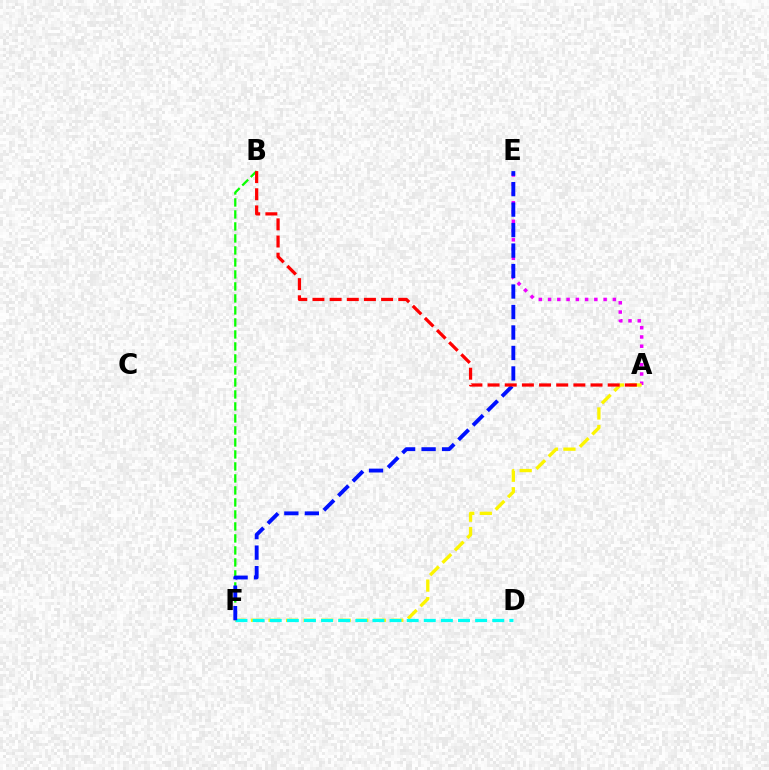{('A', 'E'): [{'color': '#ee00ff', 'line_style': 'dotted', 'thickness': 2.52}], ('B', 'F'): [{'color': '#08ff00', 'line_style': 'dashed', 'thickness': 1.63}], ('A', 'F'): [{'color': '#fcf500', 'line_style': 'dashed', 'thickness': 2.38}], ('D', 'F'): [{'color': '#00fff6', 'line_style': 'dashed', 'thickness': 2.33}], ('E', 'F'): [{'color': '#0010ff', 'line_style': 'dashed', 'thickness': 2.78}], ('A', 'B'): [{'color': '#ff0000', 'line_style': 'dashed', 'thickness': 2.33}]}